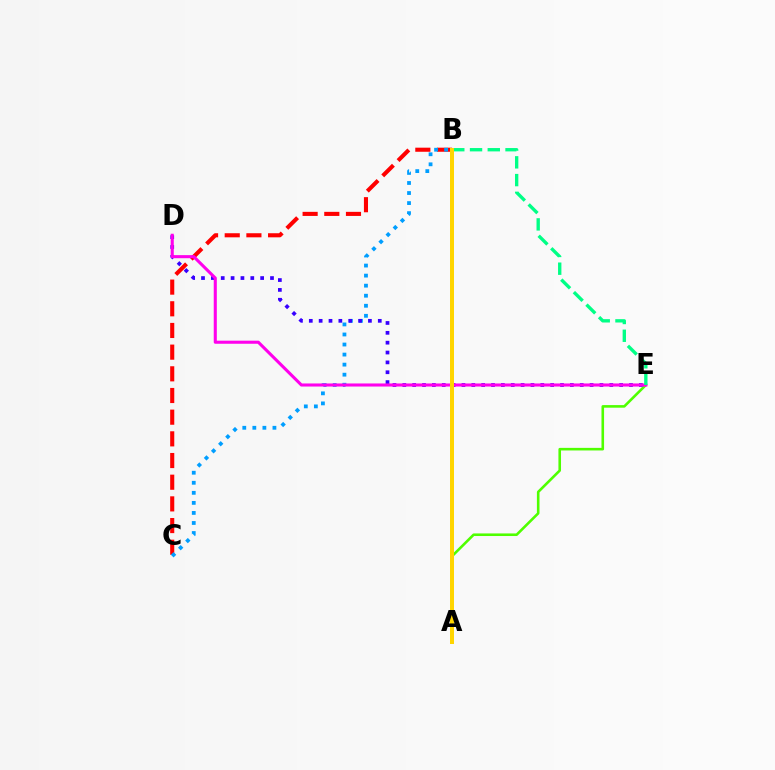{('A', 'E'): [{'color': '#4fff00', 'line_style': 'solid', 'thickness': 1.87}], ('B', 'C'): [{'color': '#ff0000', 'line_style': 'dashed', 'thickness': 2.94}, {'color': '#009eff', 'line_style': 'dotted', 'thickness': 2.73}], ('D', 'E'): [{'color': '#3700ff', 'line_style': 'dotted', 'thickness': 2.68}, {'color': '#ff00ed', 'line_style': 'solid', 'thickness': 2.22}], ('B', 'E'): [{'color': '#00ff86', 'line_style': 'dashed', 'thickness': 2.41}], ('A', 'B'): [{'color': '#ffd500', 'line_style': 'solid', 'thickness': 2.88}]}